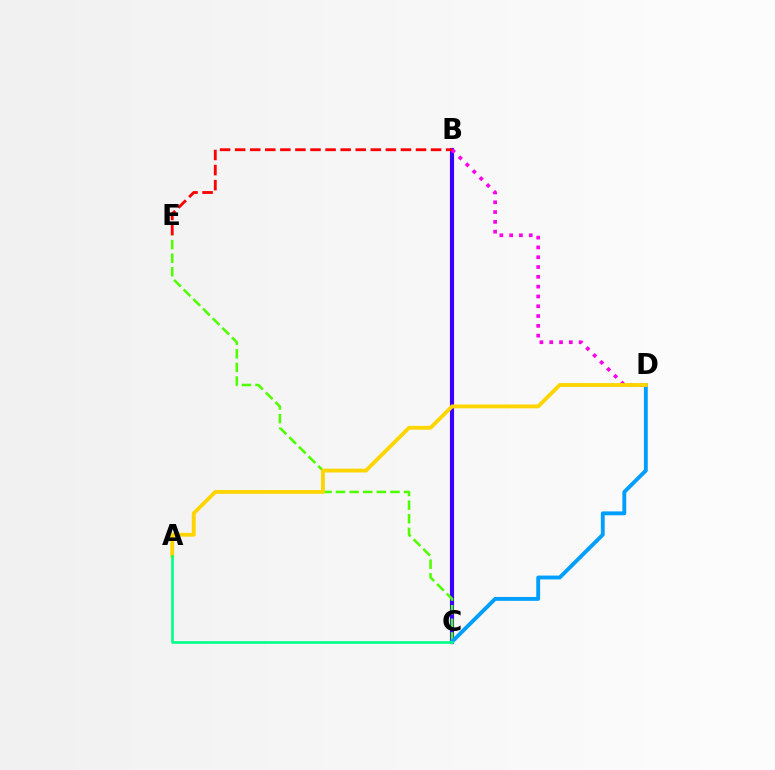{('B', 'C'): [{'color': '#3700ff', 'line_style': 'solid', 'thickness': 2.98}], ('C', 'E'): [{'color': '#4fff00', 'line_style': 'dashed', 'thickness': 1.85}], ('B', 'D'): [{'color': '#ff00ed', 'line_style': 'dotted', 'thickness': 2.66}], ('C', 'D'): [{'color': '#009eff', 'line_style': 'solid', 'thickness': 2.79}], ('A', 'D'): [{'color': '#ffd500', 'line_style': 'solid', 'thickness': 2.76}], ('B', 'E'): [{'color': '#ff0000', 'line_style': 'dashed', 'thickness': 2.05}], ('A', 'C'): [{'color': '#00ff86', 'line_style': 'solid', 'thickness': 1.89}]}